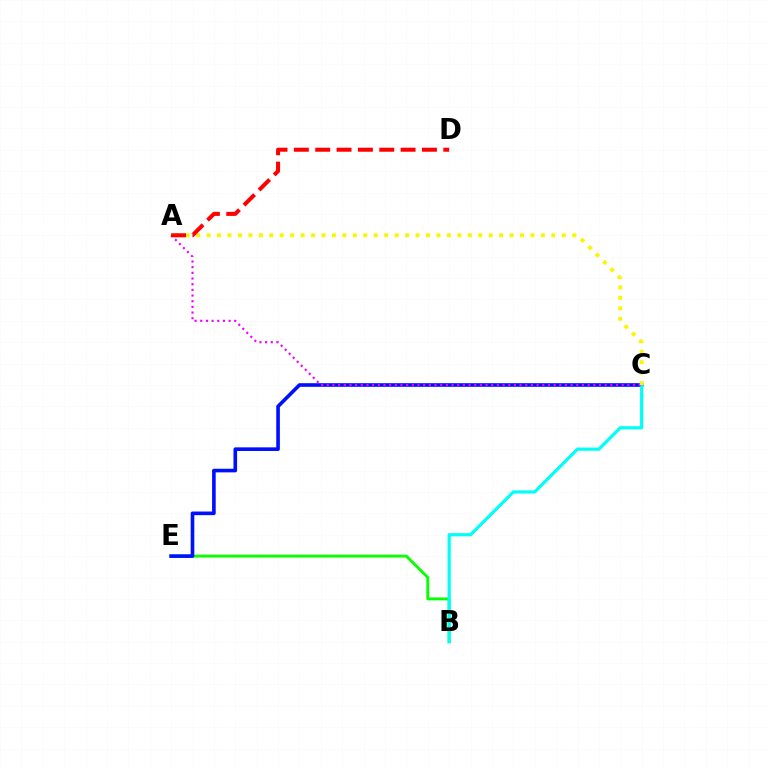{('B', 'E'): [{'color': '#08ff00', 'line_style': 'solid', 'thickness': 2.07}], ('C', 'E'): [{'color': '#0010ff', 'line_style': 'solid', 'thickness': 2.61}], ('B', 'C'): [{'color': '#00fff6', 'line_style': 'solid', 'thickness': 2.31}], ('A', 'C'): [{'color': '#ee00ff', 'line_style': 'dotted', 'thickness': 1.54}, {'color': '#fcf500', 'line_style': 'dotted', 'thickness': 2.84}], ('A', 'D'): [{'color': '#ff0000', 'line_style': 'dashed', 'thickness': 2.9}]}